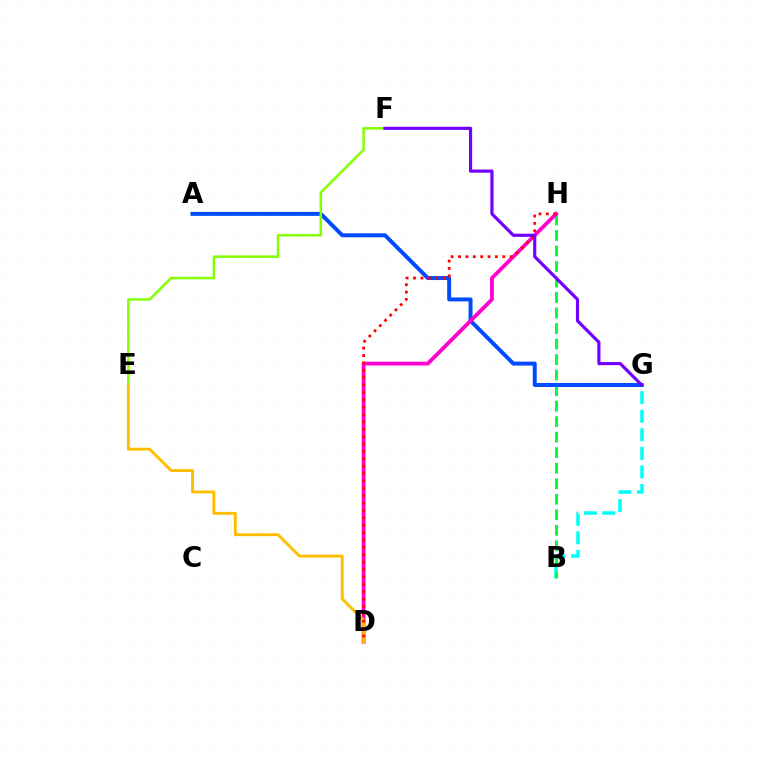{('B', 'G'): [{'color': '#00fff6', 'line_style': 'dashed', 'thickness': 2.52}], ('B', 'H'): [{'color': '#00ff39', 'line_style': 'dashed', 'thickness': 2.11}], ('A', 'G'): [{'color': '#004bff', 'line_style': 'solid', 'thickness': 2.85}], ('E', 'F'): [{'color': '#84ff00', 'line_style': 'solid', 'thickness': 1.8}], ('D', 'H'): [{'color': '#ff00cf', 'line_style': 'solid', 'thickness': 2.73}, {'color': '#ff0000', 'line_style': 'dotted', 'thickness': 2.0}], ('D', 'E'): [{'color': '#ffbd00', 'line_style': 'solid', 'thickness': 2.07}], ('F', 'G'): [{'color': '#7200ff', 'line_style': 'solid', 'thickness': 2.27}]}